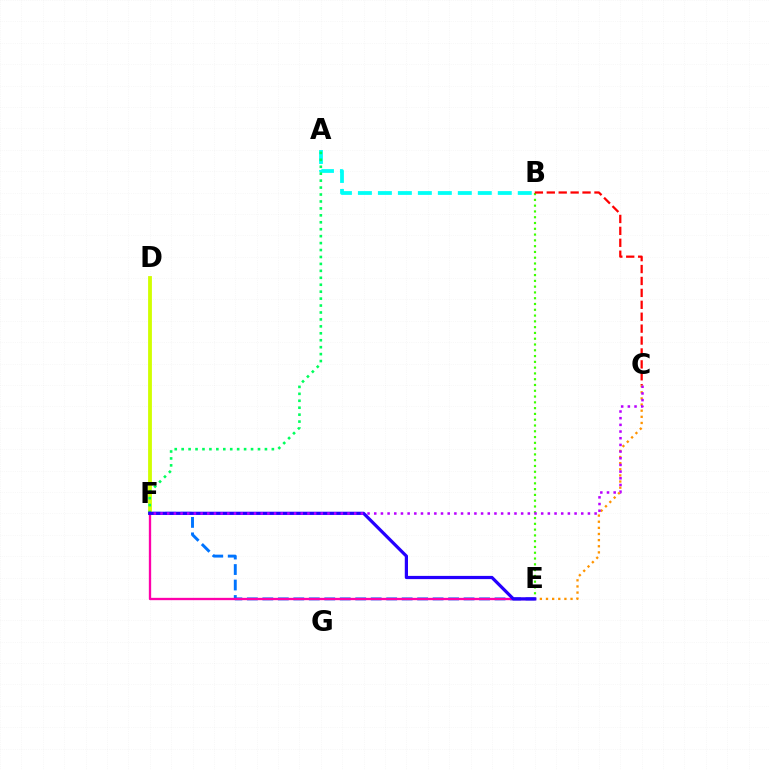{('C', 'E'): [{'color': '#ff9400', 'line_style': 'dotted', 'thickness': 1.67}], ('A', 'B'): [{'color': '#00fff6', 'line_style': 'dashed', 'thickness': 2.71}], ('B', 'E'): [{'color': '#3dff00', 'line_style': 'dotted', 'thickness': 1.57}], ('E', 'F'): [{'color': '#0074ff', 'line_style': 'dashed', 'thickness': 2.1}, {'color': '#ff00ac', 'line_style': 'solid', 'thickness': 1.67}, {'color': '#2500ff', 'line_style': 'solid', 'thickness': 2.31}], ('D', 'F'): [{'color': '#d1ff00', 'line_style': 'solid', 'thickness': 2.75}], ('A', 'F'): [{'color': '#00ff5c', 'line_style': 'dotted', 'thickness': 1.89}], ('B', 'C'): [{'color': '#ff0000', 'line_style': 'dashed', 'thickness': 1.62}], ('C', 'F'): [{'color': '#b900ff', 'line_style': 'dotted', 'thickness': 1.81}]}